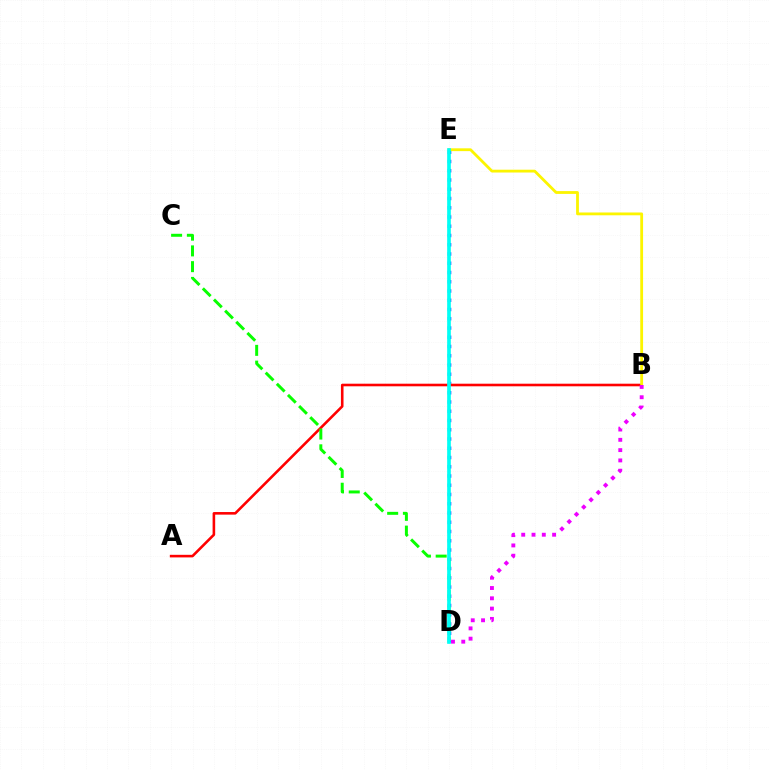{('D', 'E'): [{'color': '#0010ff', 'line_style': 'dotted', 'thickness': 2.51}, {'color': '#00fff6', 'line_style': 'solid', 'thickness': 2.64}], ('A', 'B'): [{'color': '#ff0000', 'line_style': 'solid', 'thickness': 1.87}], ('B', 'E'): [{'color': '#fcf500', 'line_style': 'solid', 'thickness': 2.02}], ('C', 'D'): [{'color': '#08ff00', 'line_style': 'dashed', 'thickness': 2.14}], ('B', 'D'): [{'color': '#ee00ff', 'line_style': 'dotted', 'thickness': 2.8}]}